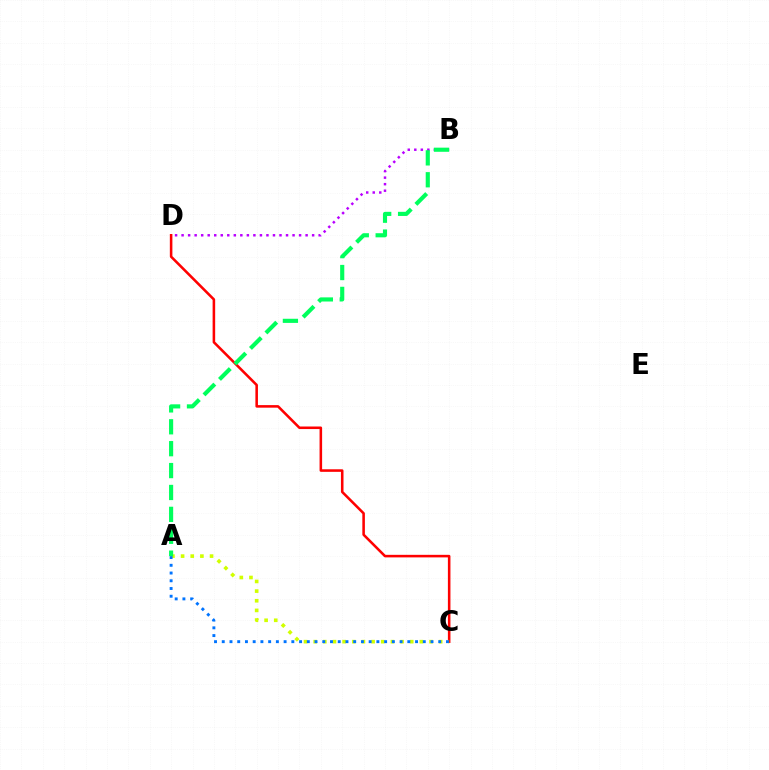{('C', 'D'): [{'color': '#ff0000', 'line_style': 'solid', 'thickness': 1.84}], ('A', 'C'): [{'color': '#d1ff00', 'line_style': 'dotted', 'thickness': 2.62}, {'color': '#0074ff', 'line_style': 'dotted', 'thickness': 2.1}], ('B', 'D'): [{'color': '#b900ff', 'line_style': 'dotted', 'thickness': 1.77}], ('A', 'B'): [{'color': '#00ff5c', 'line_style': 'dashed', 'thickness': 2.97}]}